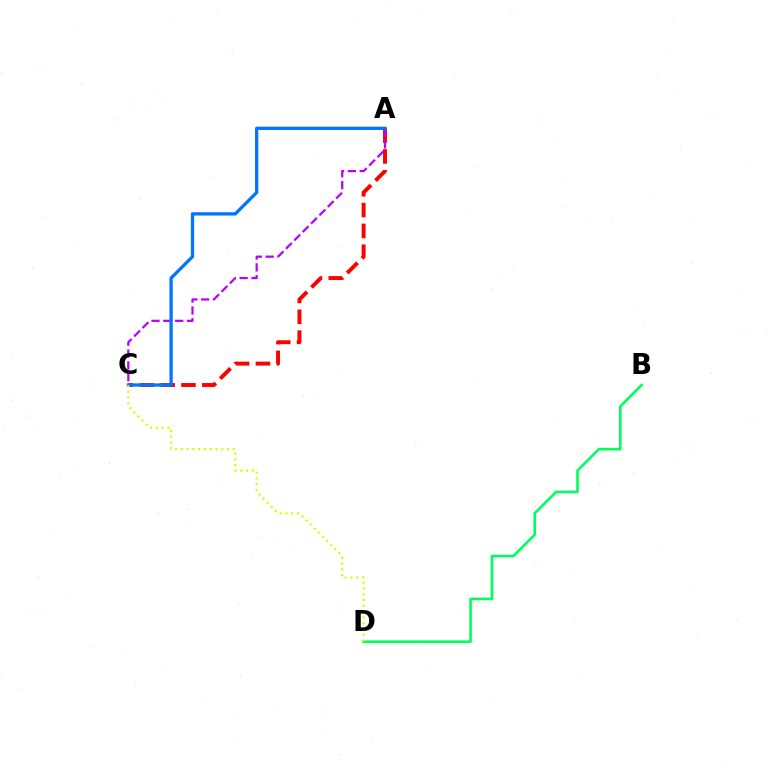{('B', 'D'): [{'color': '#00ff5c', 'line_style': 'solid', 'thickness': 1.88}], ('A', 'C'): [{'color': '#ff0000', 'line_style': 'dashed', 'thickness': 2.83}, {'color': '#b900ff', 'line_style': 'dashed', 'thickness': 1.61}, {'color': '#0074ff', 'line_style': 'solid', 'thickness': 2.35}], ('C', 'D'): [{'color': '#d1ff00', 'line_style': 'dotted', 'thickness': 1.57}]}